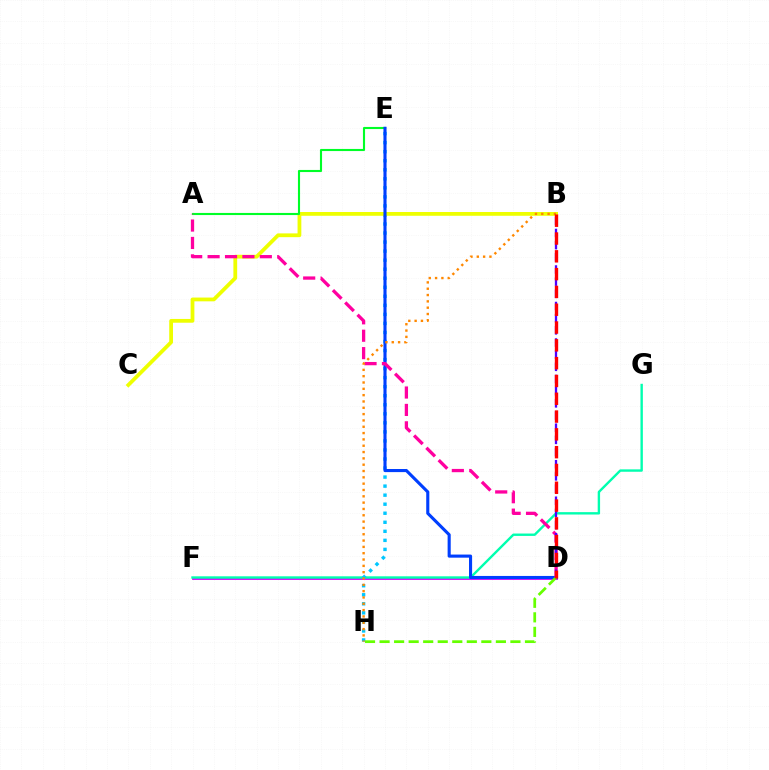{('D', 'F'): [{'color': '#d600ff', 'line_style': 'solid', 'thickness': 2.04}], ('F', 'G'): [{'color': '#00ffaf', 'line_style': 'solid', 'thickness': 1.72}], ('E', 'H'): [{'color': '#00c7ff', 'line_style': 'dotted', 'thickness': 2.46}], ('B', 'C'): [{'color': '#eeff00', 'line_style': 'solid', 'thickness': 2.72}], ('A', 'E'): [{'color': '#00ff27', 'line_style': 'solid', 'thickness': 1.53}], ('D', 'E'): [{'color': '#003fff', 'line_style': 'solid', 'thickness': 2.23}], ('D', 'H'): [{'color': '#66ff00', 'line_style': 'dashed', 'thickness': 1.98}], ('A', 'D'): [{'color': '#ff00a0', 'line_style': 'dashed', 'thickness': 2.36}], ('B', 'D'): [{'color': '#4f00ff', 'line_style': 'dashed', 'thickness': 1.65}, {'color': '#ff0000', 'line_style': 'dashed', 'thickness': 2.42}], ('B', 'H'): [{'color': '#ff8800', 'line_style': 'dotted', 'thickness': 1.72}]}